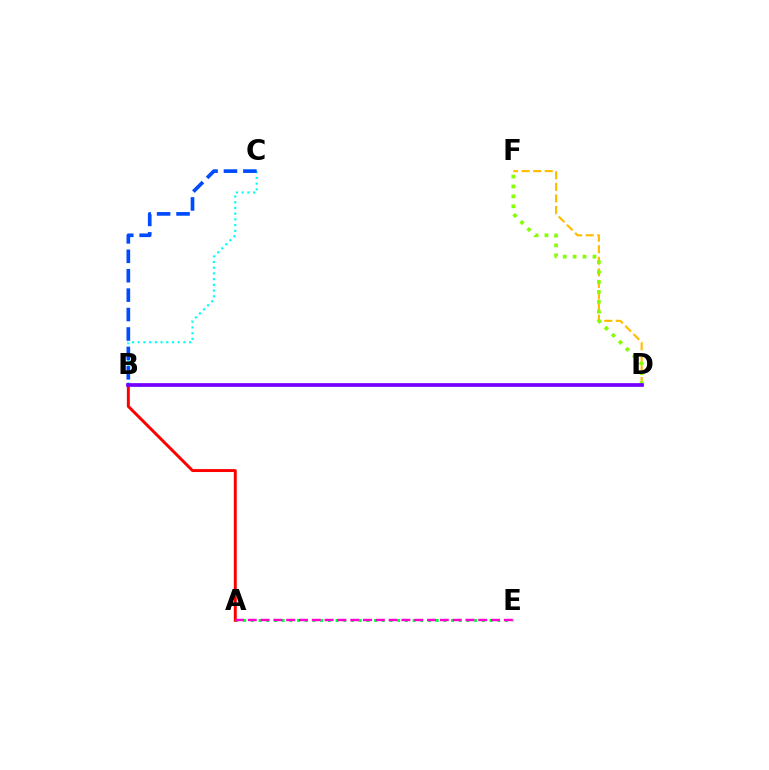{('A', 'E'): [{'color': '#00ff39', 'line_style': 'dotted', 'thickness': 2.09}, {'color': '#ff00cf', 'line_style': 'dashed', 'thickness': 1.74}], ('B', 'C'): [{'color': '#00fff6', 'line_style': 'dotted', 'thickness': 1.55}, {'color': '#004bff', 'line_style': 'dashed', 'thickness': 2.64}], ('D', 'F'): [{'color': '#ffbd00', 'line_style': 'dashed', 'thickness': 1.57}, {'color': '#84ff00', 'line_style': 'dotted', 'thickness': 2.69}], ('A', 'B'): [{'color': '#ff0000', 'line_style': 'solid', 'thickness': 2.13}], ('B', 'D'): [{'color': '#7200ff', 'line_style': 'solid', 'thickness': 2.67}]}